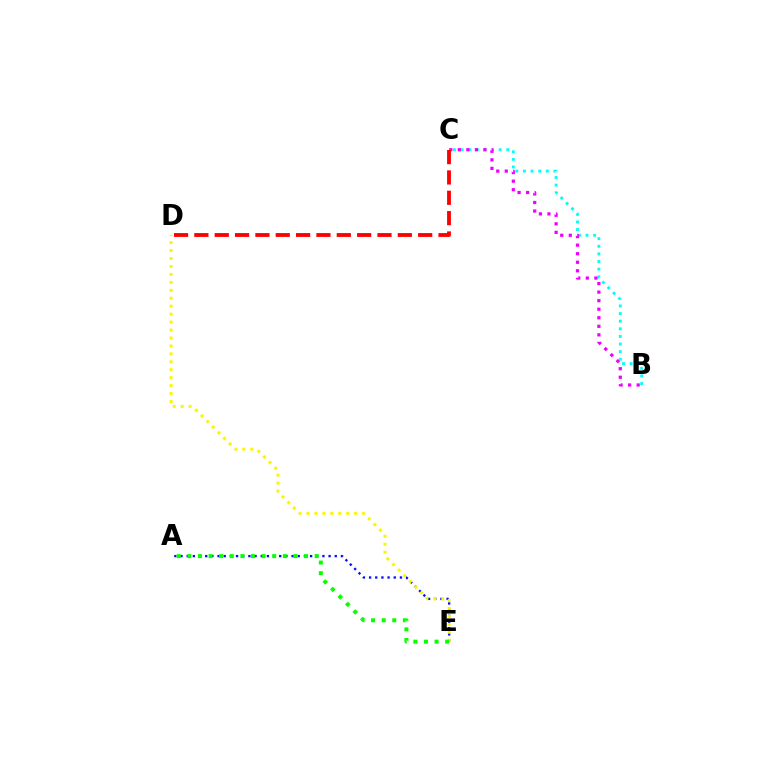{('B', 'C'): [{'color': '#00fff6', 'line_style': 'dotted', 'thickness': 2.07}, {'color': '#ee00ff', 'line_style': 'dotted', 'thickness': 2.32}], ('C', 'D'): [{'color': '#ff0000', 'line_style': 'dashed', 'thickness': 2.76}], ('A', 'E'): [{'color': '#0010ff', 'line_style': 'dotted', 'thickness': 1.68}, {'color': '#08ff00', 'line_style': 'dotted', 'thickness': 2.88}], ('D', 'E'): [{'color': '#fcf500', 'line_style': 'dotted', 'thickness': 2.16}]}